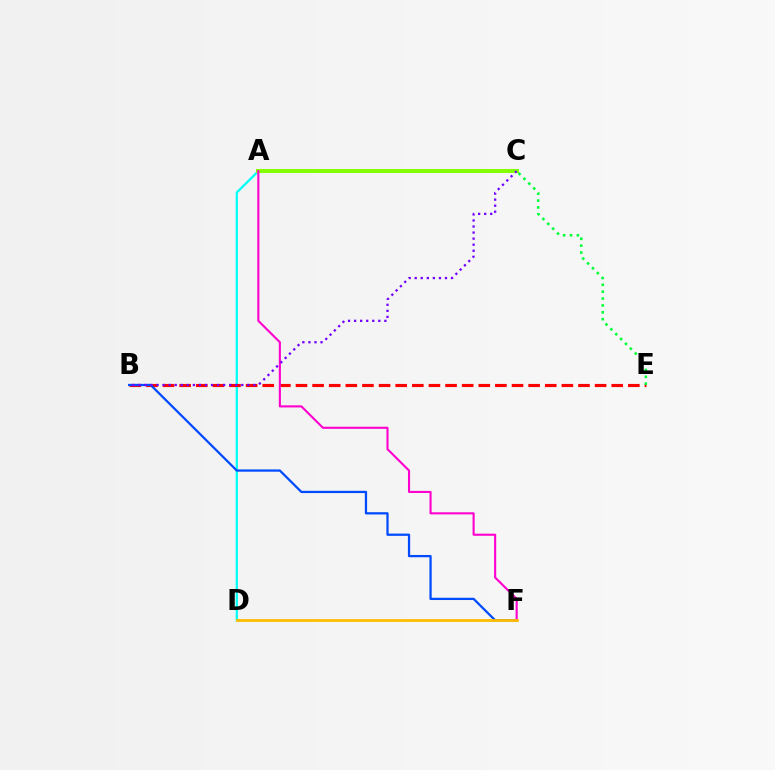{('A', 'D'): [{'color': '#00fff6', 'line_style': 'solid', 'thickness': 1.65}], ('A', 'C'): [{'color': '#84ff00', 'line_style': 'solid', 'thickness': 2.89}], ('B', 'E'): [{'color': '#ff0000', 'line_style': 'dashed', 'thickness': 2.26}], ('B', 'F'): [{'color': '#004bff', 'line_style': 'solid', 'thickness': 1.63}], ('A', 'F'): [{'color': '#ff00cf', 'line_style': 'solid', 'thickness': 1.52}], ('C', 'E'): [{'color': '#00ff39', 'line_style': 'dotted', 'thickness': 1.87}], ('B', 'C'): [{'color': '#7200ff', 'line_style': 'dotted', 'thickness': 1.64}], ('D', 'F'): [{'color': '#ffbd00', 'line_style': 'solid', 'thickness': 1.98}]}